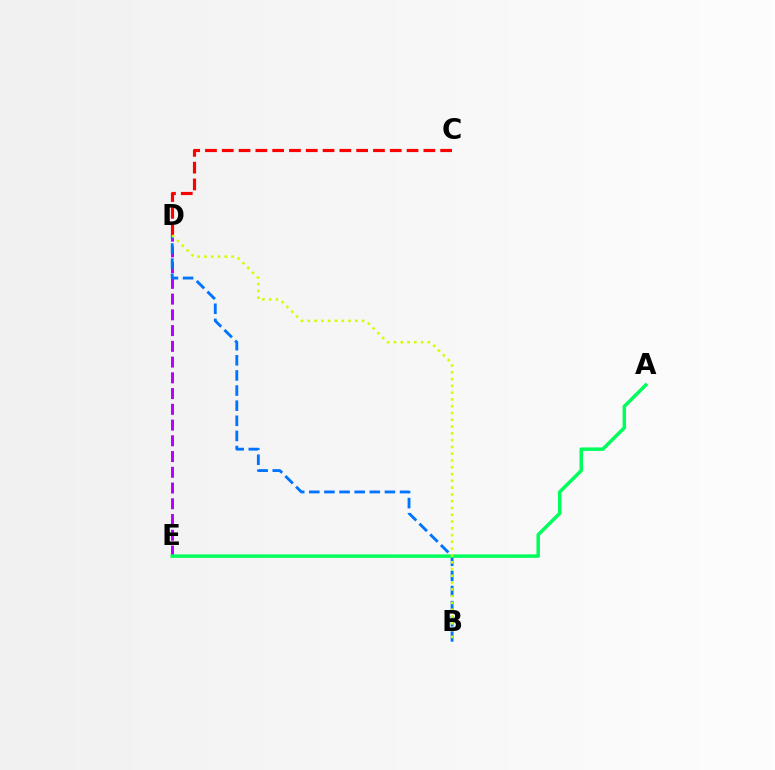{('D', 'E'): [{'color': '#b900ff', 'line_style': 'dashed', 'thickness': 2.14}], ('B', 'D'): [{'color': '#0074ff', 'line_style': 'dashed', 'thickness': 2.05}, {'color': '#d1ff00', 'line_style': 'dotted', 'thickness': 1.84}], ('A', 'E'): [{'color': '#00ff5c', 'line_style': 'solid', 'thickness': 2.51}], ('C', 'D'): [{'color': '#ff0000', 'line_style': 'dashed', 'thickness': 2.28}]}